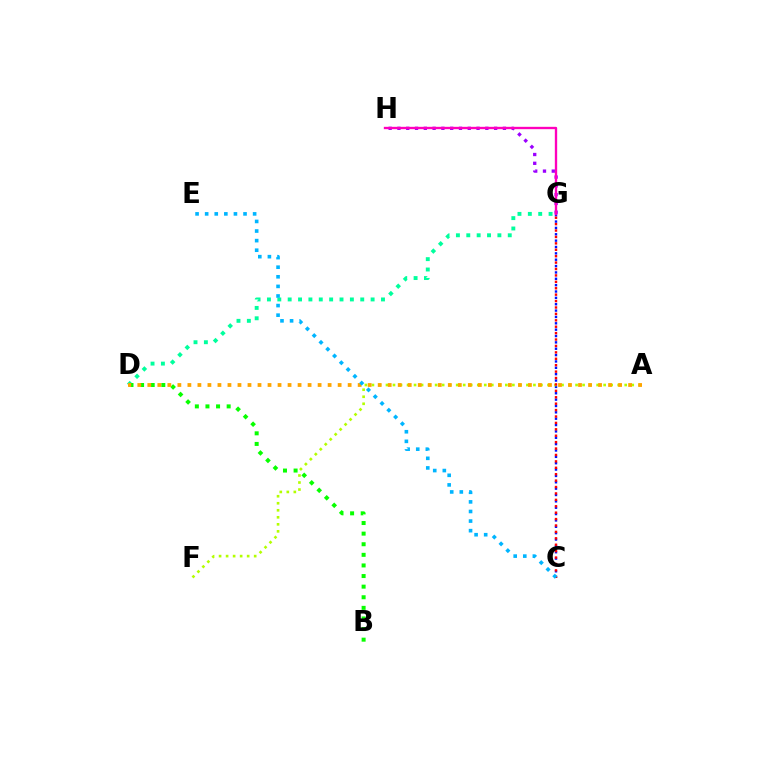{('D', 'G'): [{'color': '#00ff9d', 'line_style': 'dotted', 'thickness': 2.82}], ('C', 'G'): [{'color': '#0010ff', 'line_style': 'dotted', 'thickness': 1.73}, {'color': '#ff0000', 'line_style': 'dotted', 'thickness': 1.74}], ('B', 'D'): [{'color': '#08ff00', 'line_style': 'dotted', 'thickness': 2.88}], ('G', 'H'): [{'color': '#9b00ff', 'line_style': 'dotted', 'thickness': 2.39}, {'color': '#ff00bd', 'line_style': 'solid', 'thickness': 1.69}], ('A', 'F'): [{'color': '#b3ff00', 'line_style': 'dotted', 'thickness': 1.91}], ('A', 'D'): [{'color': '#ffa500', 'line_style': 'dotted', 'thickness': 2.72}], ('C', 'E'): [{'color': '#00b5ff', 'line_style': 'dotted', 'thickness': 2.61}]}